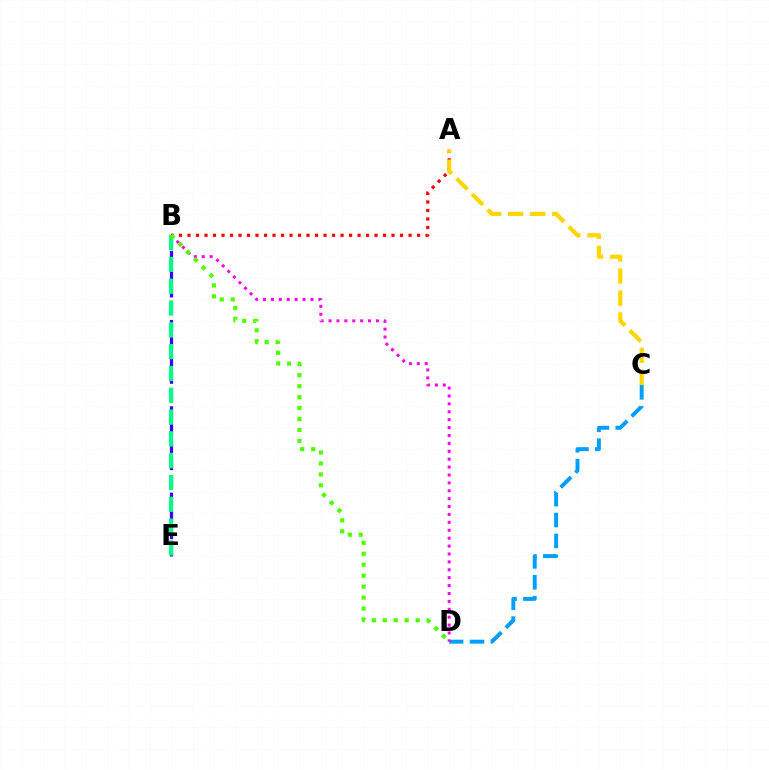{('A', 'B'): [{'color': '#ff0000', 'line_style': 'dotted', 'thickness': 2.31}], ('B', 'E'): [{'color': '#3700ff', 'line_style': 'dashed', 'thickness': 2.35}, {'color': '#00ff86', 'line_style': 'dashed', 'thickness': 2.96}], ('A', 'C'): [{'color': '#ffd500', 'line_style': 'dashed', 'thickness': 2.99}], ('C', 'D'): [{'color': '#009eff', 'line_style': 'dashed', 'thickness': 2.84}], ('B', 'D'): [{'color': '#ff00ed', 'line_style': 'dotted', 'thickness': 2.15}, {'color': '#4fff00', 'line_style': 'dotted', 'thickness': 2.98}]}